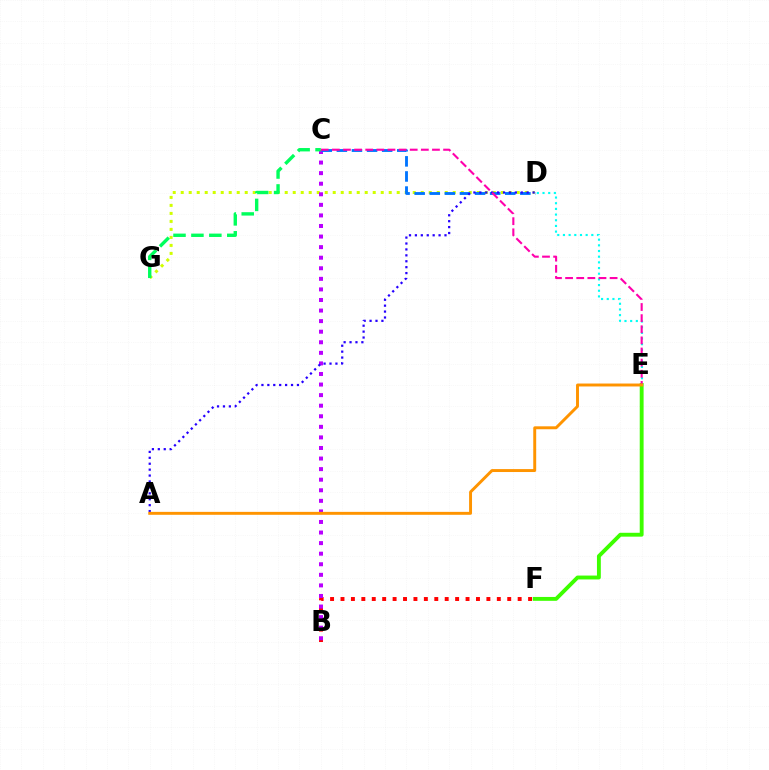{('D', 'G'): [{'color': '#d1ff00', 'line_style': 'dotted', 'thickness': 2.17}], ('D', 'E'): [{'color': '#00fff6', 'line_style': 'dotted', 'thickness': 1.54}], ('B', 'F'): [{'color': '#ff0000', 'line_style': 'dotted', 'thickness': 2.83}], ('B', 'C'): [{'color': '#b900ff', 'line_style': 'dotted', 'thickness': 2.87}], ('C', 'D'): [{'color': '#0074ff', 'line_style': 'dashed', 'thickness': 2.05}], ('A', 'D'): [{'color': '#2500ff', 'line_style': 'dotted', 'thickness': 1.61}], ('E', 'F'): [{'color': '#3dff00', 'line_style': 'solid', 'thickness': 2.79}], ('C', 'E'): [{'color': '#ff00ac', 'line_style': 'dashed', 'thickness': 1.51}], ('A', 'E'): [{'color': '#ff9400', 'line_style': 'solid', 'thickness': 2.11}], ('C', 'G'): [{'color': '#00ff5c', 'line_style': 'dashed', 'thickness': 2.43}]}